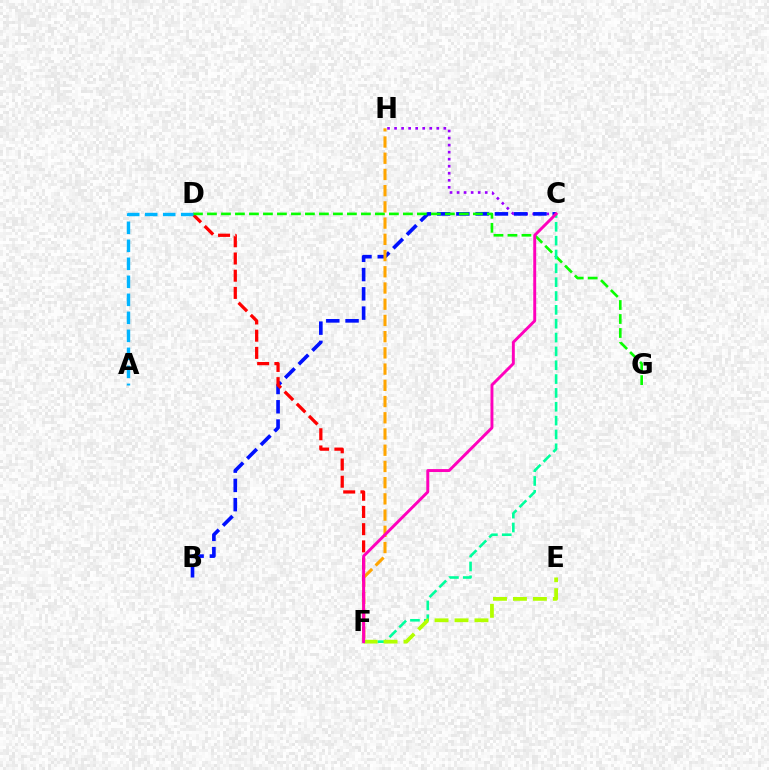{('C', 'H'): [{'color': '#9b00ff', 'line_style': 'dotted', 'thickness': 1.91}], ('B', 'C'): [{'color': '#0010ff', 'line_style': 'dashed', 'thickness': 2.62}], ('D', 'F'): [{'color': '#ff0000', 'line_style': 'dashed', 'thickness': 2.34}], ('D', 'G'): [{'color': '#08ff00', 'line_style': 'dashed', 'thickness': 1.9}], ('F', 'H'): [{'color': '#ffa500', 'line_style': 'dashed', 'thickness': 2.2}], ('C', 'F'): [{'color': '#00ff9d', 'line_style': 'dashed', 'thickness': 1.88}, {'color': '#ff00bd', 'line_style': 'solid', 'thickness': 2.11}], ('E', 'F'): [{'color': '#b3ff00', 'line_style': 'dashed', 'thickness': 2.71}], ('A', 'D'): [{'color': '#00b5ff', 'line_style': 'dashed', 'thickness': 2.45}]}